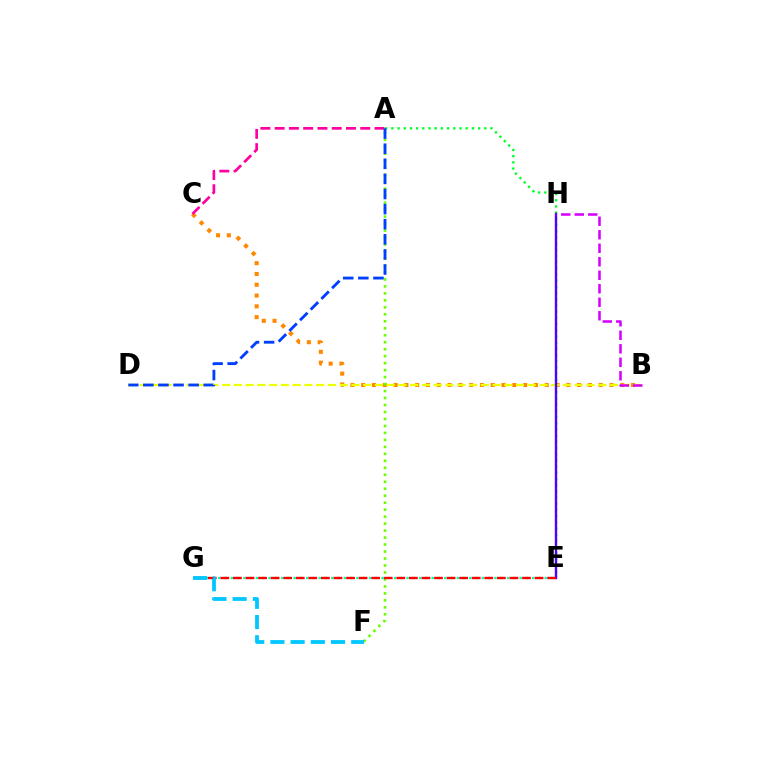{('B', 'C'): [{'color': '#ff8800', 'line_style': 'dotted', 'thickness': 2.93}], ('E', 'G'): [{'color': '#00ffaf', 'line_style': 'dotted', 'thickness': 1.71}, {'color': '#ff0000', 'line_style': 'dashed', 'thickness': 1.71}], ('A', 'E'): [{'color': '#00ff27', 'line_style': 'dotted', 'thickness': 1.68}], ('B', 'D'): [{'color': '#eeff00', 'line_style': 'dashed', 'thickness': 1.6}], ('E', 'H'): [{'color': '#4f00ff', 'line_style': 'solid', 'thickness': 1.7}], ('A', 'F'): [{'color': '#66ff00', 'line_style': 'dotted', 'thickness': 1.9}], ('A', 'C'): [{'color': '#ff00a0', 'line_style': 'dashed', 'thickness': 1.94}], ('A', 'D'): [{'color': '#003fff', 'line_style': 'dashed', 'thickness': 2.05}], ('F', 'G'): [{'color': '#00c7ff', 'line_style': 'dashed', 'thickness': 2.74}], ('B', 'H'): [{'color': '#d600ff', 'line_style': 'dashed', 'thickness': 1.83}]}